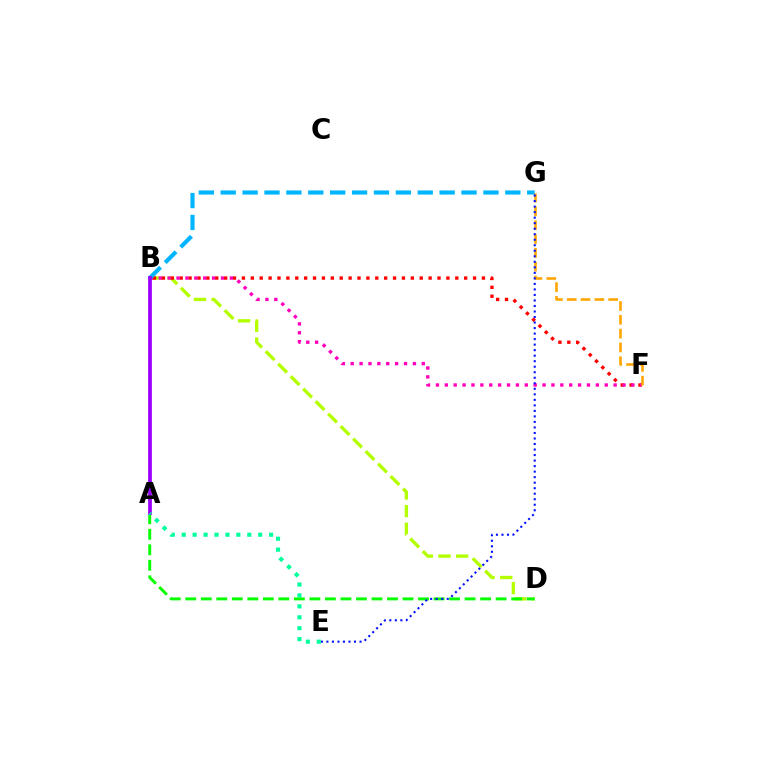{('B', 'D'): [{'color': '#b3ff00', 'line_style': 'dashed', 'thickness': 2.4}], ('B', 'F'): [{'color': '#ff0000', 'line_style': 'dotted', 'thickness': 2.42}, {'color': '#ff00bd', 'line_style': 'dotted', 'thickness': 2.41}], ('B', 'G'): [{'color': '#00b5ff', 'line_style': 'dashed', 'thickness': 2.97}], ('A', 'D'): [{'color': '#08ff00', 'line_style': 'dashed', 'thickness': 2.11}], ('F', 'G'): [{'color': '#ffa500', 'line_style': 'dashed', 'thickness': 1.88}], ('A', 'B'): [{'color': '#9b00ff', 'line_style': 'solid', 'thickness': 2.7}], ('E', 'G'): [{'color': '#0010ff', 'line_style': 'dotted', 'thickness': 1.5}], ('A', 'E'): [{'color': '#00ff9d', 'line_style': 'dotted', 'thickness': 2.97}]}